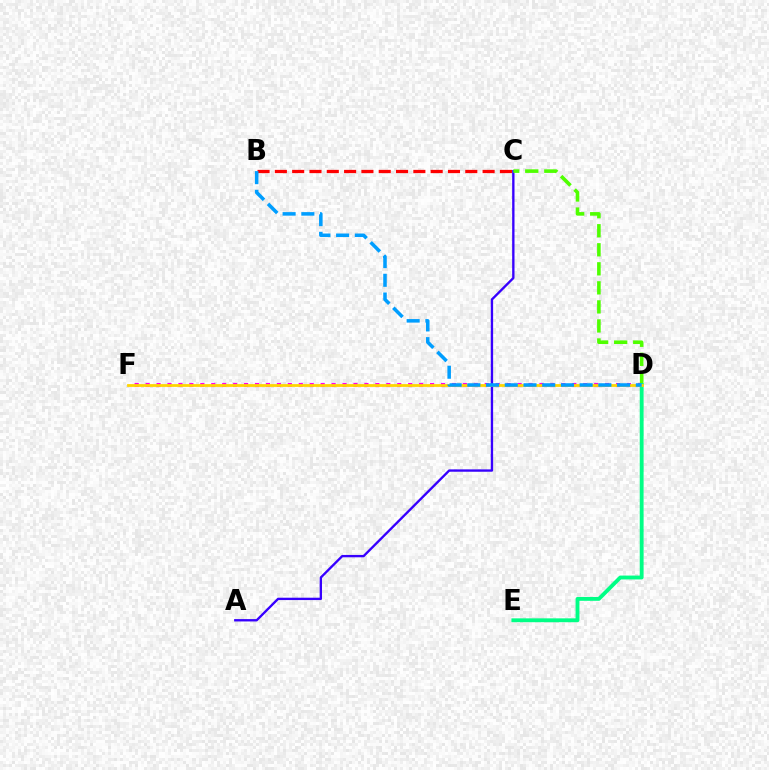{('D', 'F'): [{'color': '#ff00ed', 'line_style': 'dotted', 'thickness': 2.97}, {'color': '#ffd500', 'line_style': 'solid', 'thickness': 2.0}], ('A', 'C'): [{'color': '#3700ff', 'line_style': 'solid', 'thickness': 1.69}], ('C', 'D'): [{'color': '#4fff00', 'line_style': 'dashed', 'thickness': 2.59}], ('D', 'E'): [{'color': '#00ff86', 'line_style': 'solid', 'thickness': 2.78}], ('B', 'C'): [{'color': '#ff0000', 'line_style': 'dashed', 'thickness': 2.35}], ('B', 'D'): [{'color': '#009eff', 'line_style': 'dashed', 'thickness': 2.54}]}